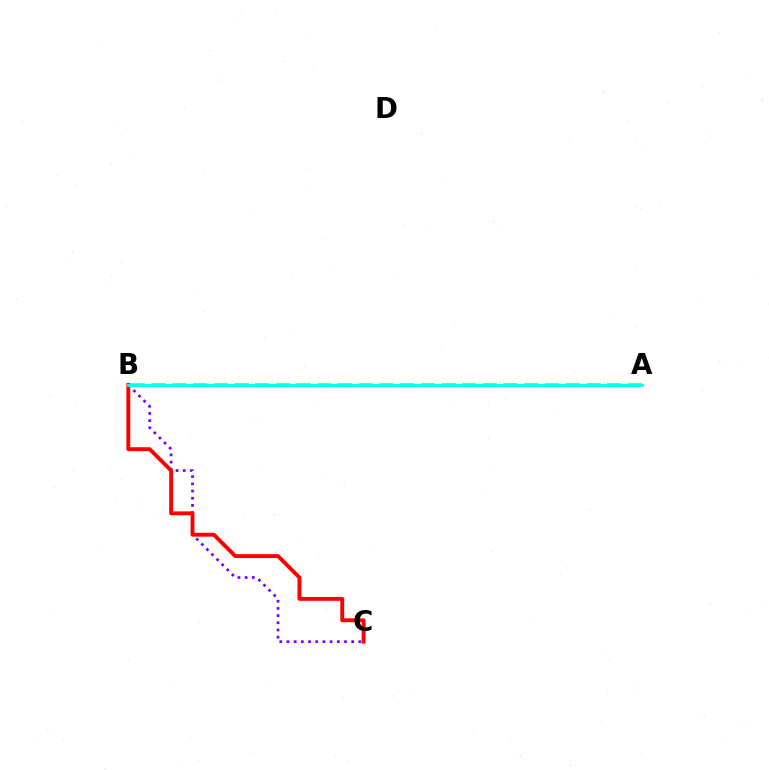{('A', 'B'): [{'color': '#84ff00', 'line_style': 'dashed', 'thickness': 2.81}, {'color': '#00fff6', 'line_style': 'solid', 'thickness': 2.06}], ('B', 'C'): [{'color': '#7200ff', 'line_style': 'dotted', 'thickness': 1.95}, {'color': '#ff0000', 'line_style': 'solid', 'thickness': 2.8}]}